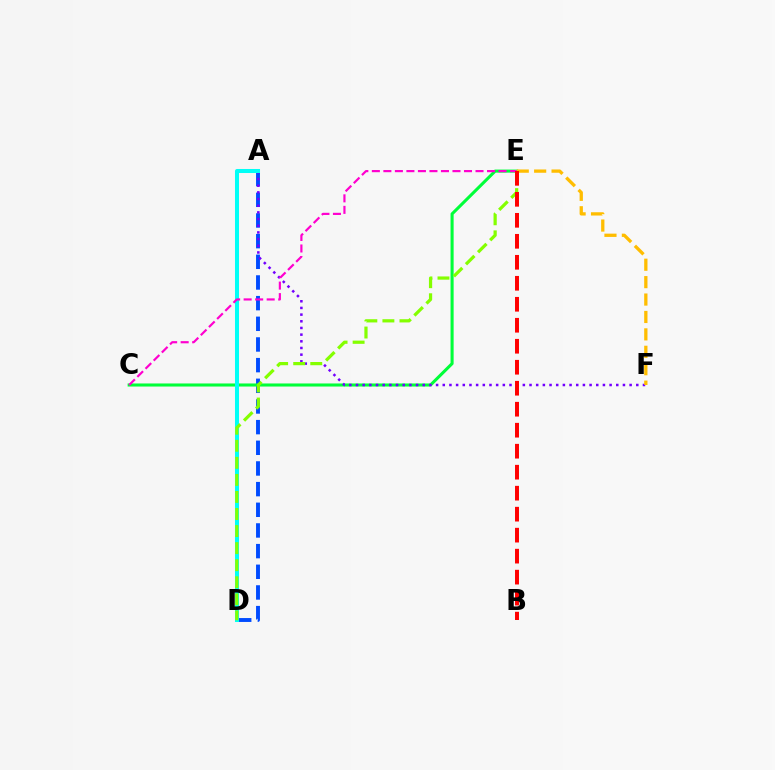{('A', 'D'): [{'color': '#004bff', 'line_style': 'dashed', 'thickness': 2.81}, {'color': '#00fff6', 'line_style': 'solid', 'thickness': 2.9}], ('C', 'E'): [{'color': '#00ff39', 'line_style': 'solid', 'thickness': 2.21}, {'color': '#ff00cf', 'line_style': 'dashed', 'thickness': 1.56}], ('A', 'F'): [{'color': '#7200ff', 'line_style': 'dotted', 'thickness': 1.81}], ('D', 'E'): [{'color': '#84ff00', 'line_style': 'dashed', 'thickness': 2.32}], ('E', 'F'): [{'color': '#ffbd00', 'line_style': 'dashed', 'thickness': 2.37}], ('B', 'E'): [{'color': '#ff0000', 'line_style': 'dashed', 'thickness': 2.85}]}